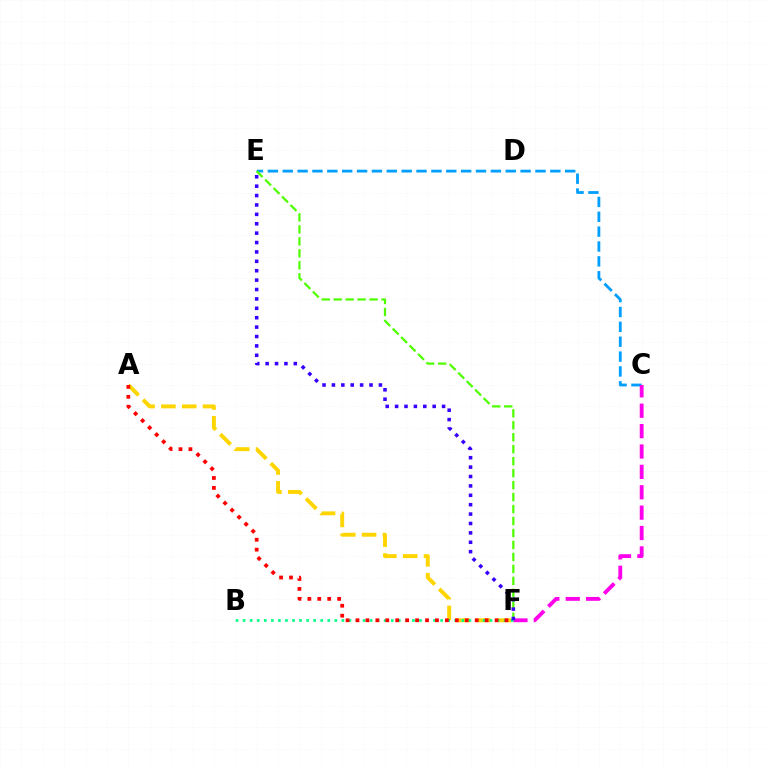{('C', 'E'): [{'color': '#009eff', 'line_style': 'dashed', 'thickness': 2.02}], ('C', 'F'): [{'color': '#ff00ed', 'line_style': 'dashed', 'thickness': 2.77}], ('A', 'F'): [{'color': '#ffd500', 'line_style': 'dashed', 'thickness': 2.83}, {'color': '#ff0000', 'line_style': 'dotted', 'thickness': 2.7}], ('E', 'F'): [{'color': '#4fff00', 'line_style': 'dashed', 'thickness': 1.63}, {'color': '#3700ff', 'line_style': 'dotted', 'thickness': 2.55}], ('B', 'F'): [{'color': '#00ff86', 'line_style': 'dotted', 'thickness': 1.92}]}